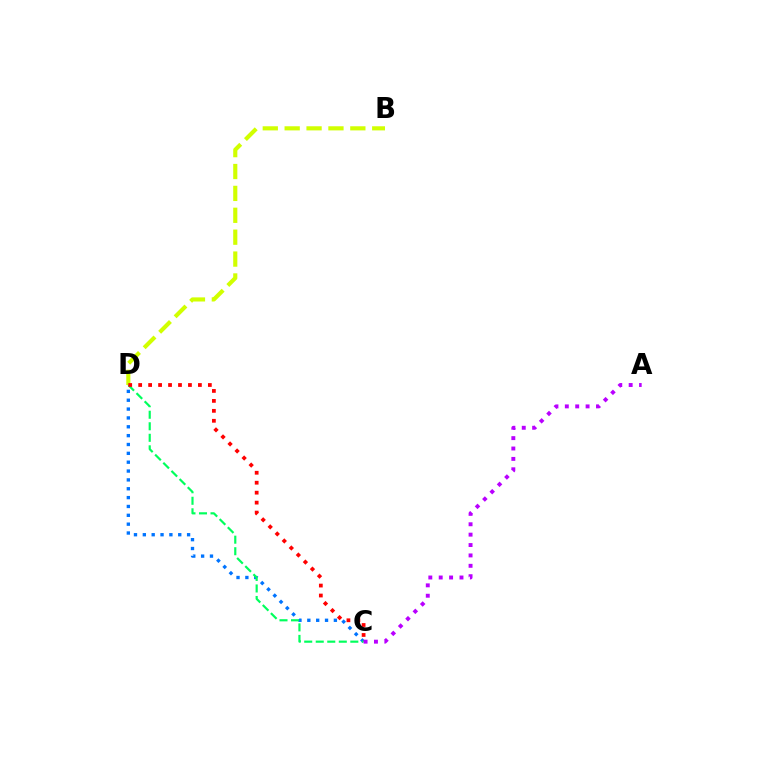{('C', 'D'): [{'color': '#0074ff', 'line_style': 'dotted', 'thickness': 2.41}, {'color': '#00ff5c', 'line_style': 'dashed', 'thickness': 1.57}, {'color': '#ff0000', 'line_style': 'dotted', 'thickness': 2.7}], ('B', 'D'): [{'color': '#d1ff00', 'line_style': 'dashed', 'thickness': 2.97}], ('A', 'C'): [{'color': '#b900ff', 'line_style': 'dotted', 'thickness': 2.82}]}